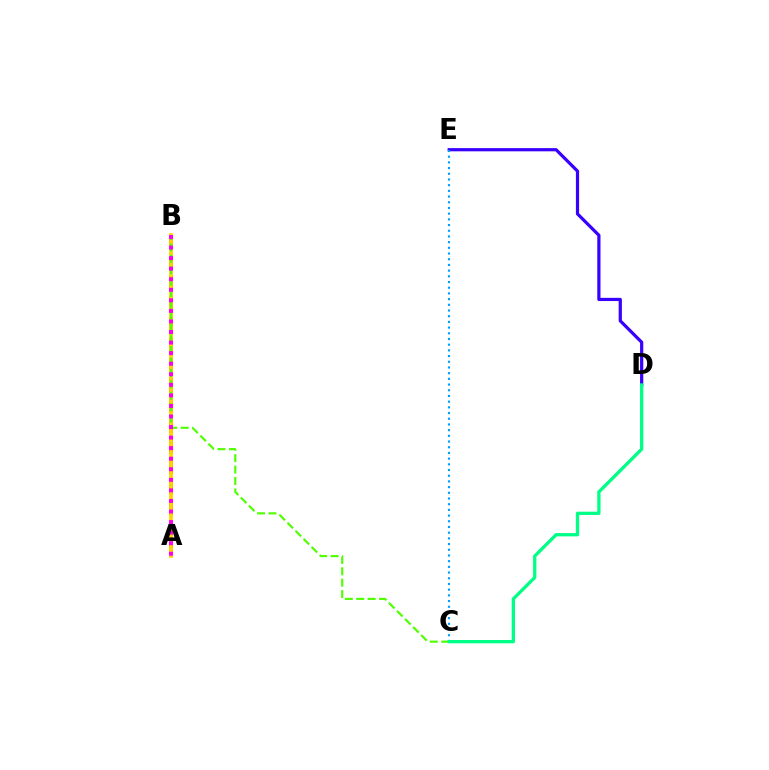{('A', 'B'): [{'color': '#ff0000', 'line_style': 'dashed', 'thickness': 2.78}, {'color': '#ffd500', 'line_style': 'solid', 'thickness': 2.71}, {'color': '#ff00ed', 'line_style': 'dotted', 'thickness': 2.87}], ('D', 'E'): [{'color': '#3700ff', 'line_style': 'solid', 'thickness': 2.31}], ('B', 'C'): [{'color': '#4fff00', 'line_style': 'dashed', 'thickness': 1.55}], ('C', 'E'): [{'color': '#009eff', 'line_style': 'dotted', 'thickness': 1.55}], ('C', 'D'): [{'color': '#00ff86', 'line_style': 'solid', 'thickness': 2.37}]}